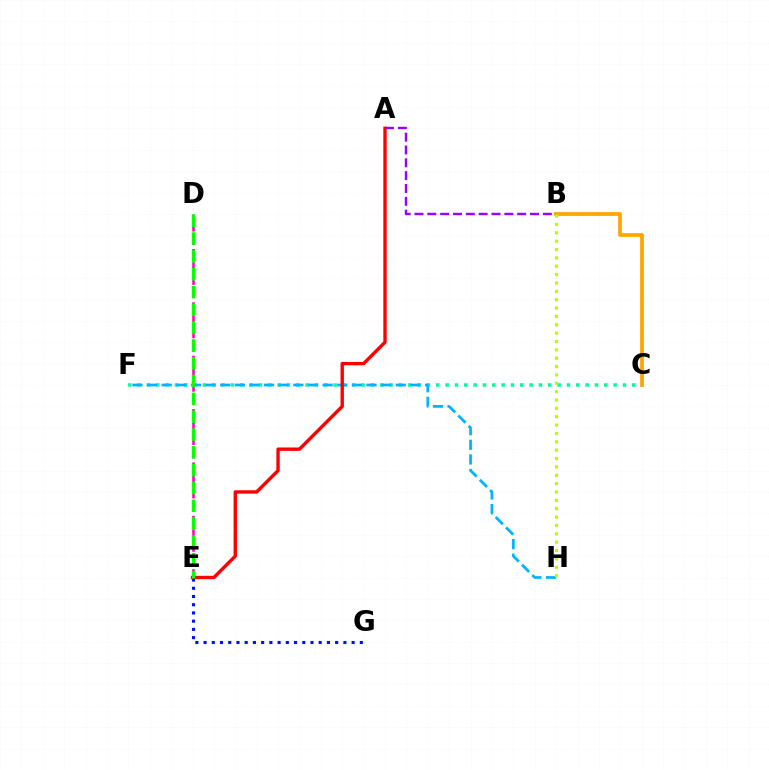{('B', 'C'): [{'color': '#ffa500', 'line_style': 'solid', 'thickness': 2.69}], ('C', 'F'): [{'color': '#00ff9d', 'line_style': 'dotted', 'thickness': 2.54}], ('D', 'E'): [{'color': '#ff00bd', 'line_style': 'dashed', 'thickness': 1.81}, {'color': '#08ff00', 'line_style': 'dashed', 'thickness': 2.42}], ('F', 'H'): [{'color': '#00b5ff', 'line_style': 'dashed', 'thickness': 1.99}], ('E', 'G'): [{'color': '#0010ff', 'line_style': 'dotted', 'thickness': 2.23}], ('A', 'E'): [{'color': '#ff0000', 'line_style': 'solid', 'thickness': 2.43}], ('A', 'B'): [{'color': '#9b00ff', 'line_style': 'dashed', 'thickness': 1.74}], ('B', 'H'): [{'color': '#b3ff00', 'line_style': 'dotted', 'thickness': 2.27}]}